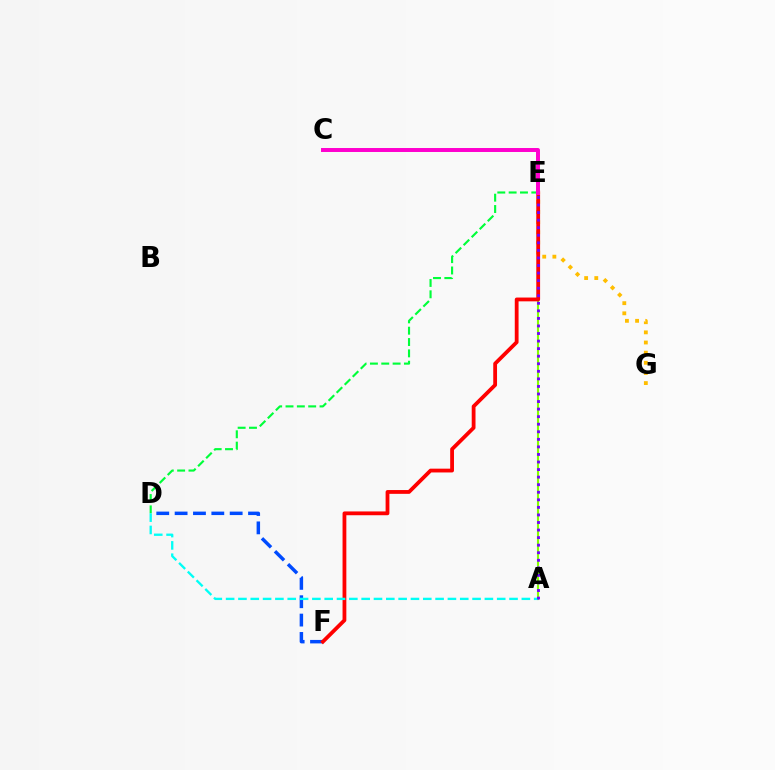{('D', 'F'): [{'color': '#004bff', 'line_style': 'dashed', 'thickness': 2.49}], ('E', 'G'): [{'color': '#ffbd00', 'line_style': 'dotted', 'thickness': 2.76}], ('D', 'E'): [{'color': '#00ff39', 'line_style': 'dashed', 'thickness': 1.54}], ('A', 'E'): [{'color': '#84ff00', 'line_style': 'solid', 'thickness': 1.51}, {'color': '#7200ff', 'line_style': 'dotted', 'thickness': 2.05}], ('E', 'F'): [{'color': '#ff0000', 'line_style': 'solid', 'thickness': 2.73}], ('A', 'D'): [{'color': '#00fff6', 'line_style': 'dashed', 'thickness': 1.67}], ('C', 'E'): [{'color': '#ff00cf', 'line_style': 'solid', 'thickness': 2.85}]}